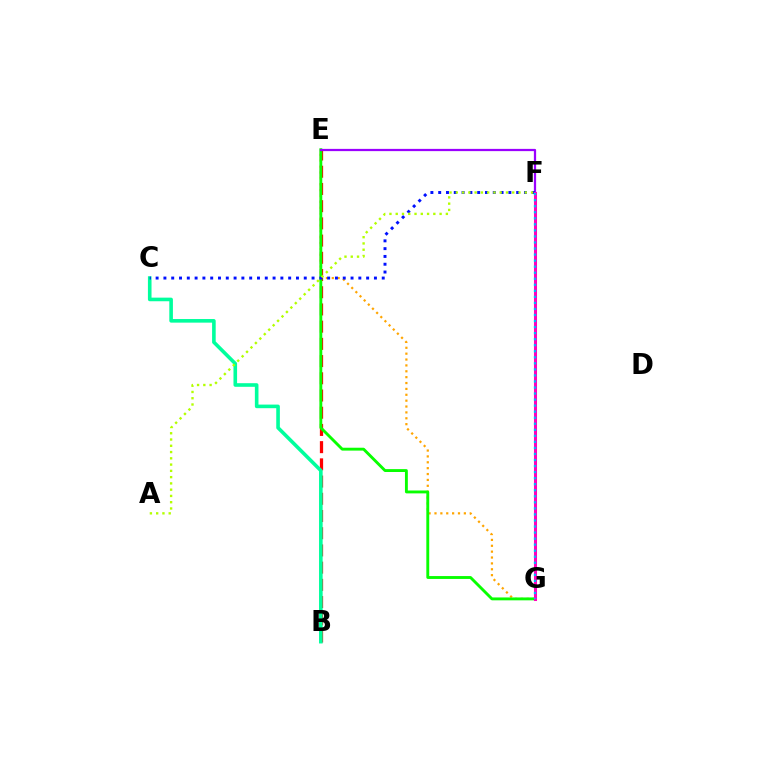{('E', 'G'): [{'color': '#ffa500', 'line_style': 'dotted', 'thickness': 1.6}, {'color': '#08ff00', 'line_style': 'solid', 'thickness': 2.07}], ('B', 'E'): [{'color': '#ff0000', 'line_style': 'dashed', 'thickness': 2.34}], ('B', 'C'): [{'color': '#00ff9d', 'line_style': 'solid', 'thickness': 2.6}], ('E', 'F'): [{'color': '#9b00ff', 'line_style': 'solid', 'thickness': 1.62}], ('C', 'F'): [{'color': '#0010ff', 'line_style': 'dotted', 'thickness': 2.12}], ('F', 'G'): [{'color': '#ff00bd', 'line_style': 'solid', 'thickness': 2.19}, {'color': '#00b5ff', 'line_style': 'dotted', 'thickness': 1.64}], ('A', 'F'): [{'color': '#b3ff00', 'line_style': 'dotted', 'thickness': 1.7}]}